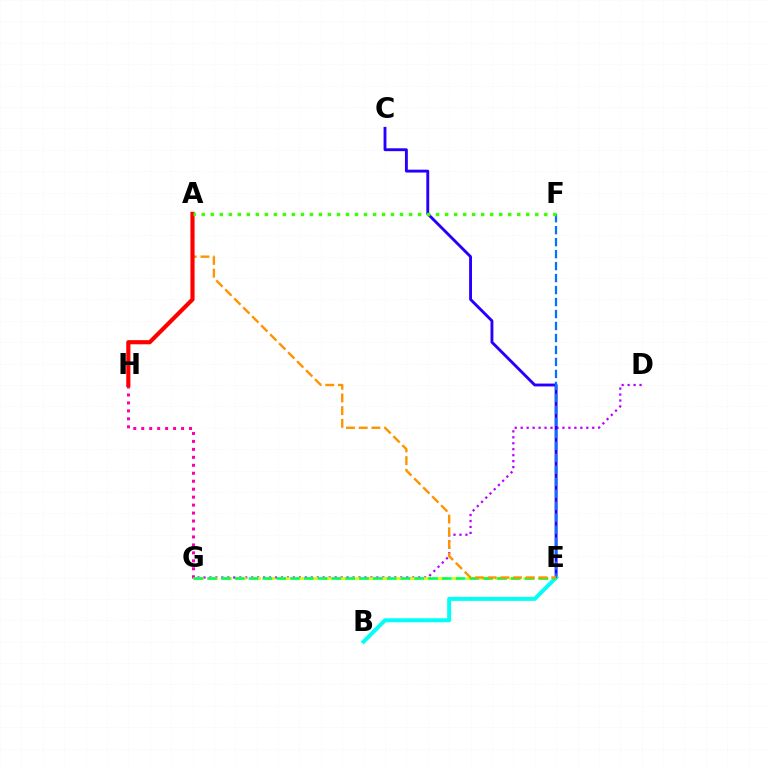{('D', 'G'): [{'color': '#b900ff', 'line_style': 'dotted', 'thickness': 1.62}], ('G', 'H'): [{'color': '#ff00ac', 'line_style': 'dotted', 'thickness': 2.16}], ('E', 'G'): [{'color': '#d1ff00', 'line_style': 'dashed', 'thickness': 1.95}, {'color': '#00ff5c', 'line_style': 'dashed', 'thickness': 1.88}], ('C', 'E'): [{'color': '#2500ff', 'line_style': 'solid', 'thickness': 2.07}], ('B', 'E'): [{'color': '#00fff6', 'line_style': 'solid', 'thickness': 2.86}], ('E', 'F'): [{'color': '#0074ff', 'line_style': 'dashed', 'thickness': 1.63}], ('A', 'E'): [{'color': '#ff9400', 'line_style': 'dashed', 'thickness': 1.73}], ('A', 'H'): [{'color': '#ff0000', 'line_style': 'solid', 'thickness': 2.99}], ('A', 'F'): [{'color': '#3dff00', 'line_style': 'dotted', 'thickness': 2.45}]}